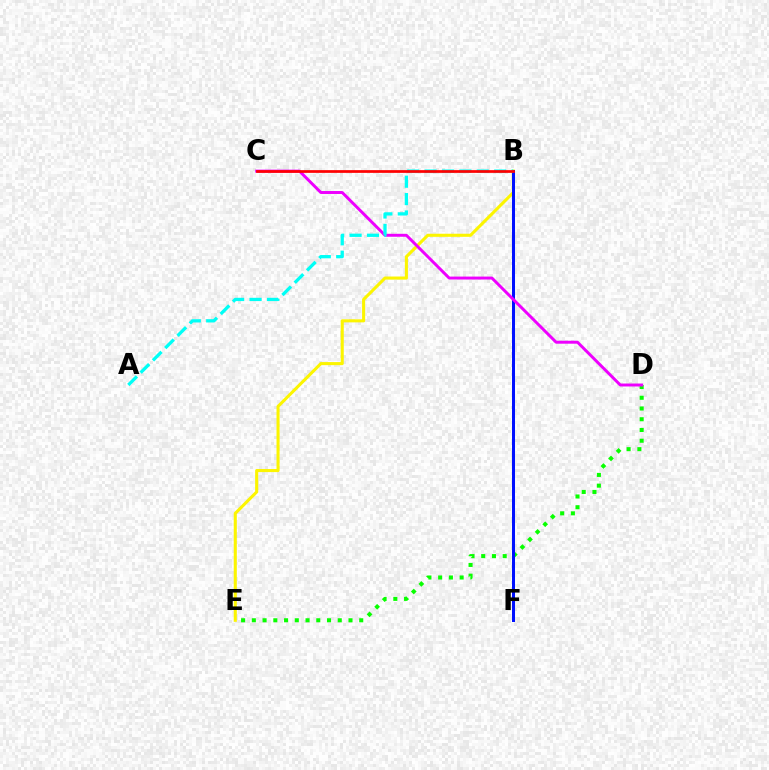{('D', 'E'): [{'color': '#08ff00', 'line_style': 'dotted', 'thickness': 2.92}], ('B', 'E'): [{'color': '#fcf500', 'line_style': 'solid', 'thickness': 2.21}], ('B', 'F'): [{'color': '#0010ff', 'line_style': 'solid', 'thickness': 2.17}], ('C', 'D'): [{'color': '#ee00ff', 'line_style': 'solid', 'thickness': 2.12}], ('A', 'B'): [{'color': '#00fff6', 'line_style': 'dashed', 'thickness': 2.36}], ('B', 'C'): [{'color': '#ff0000', 'line_style': 'solid', 'thickness': 1.97}]}